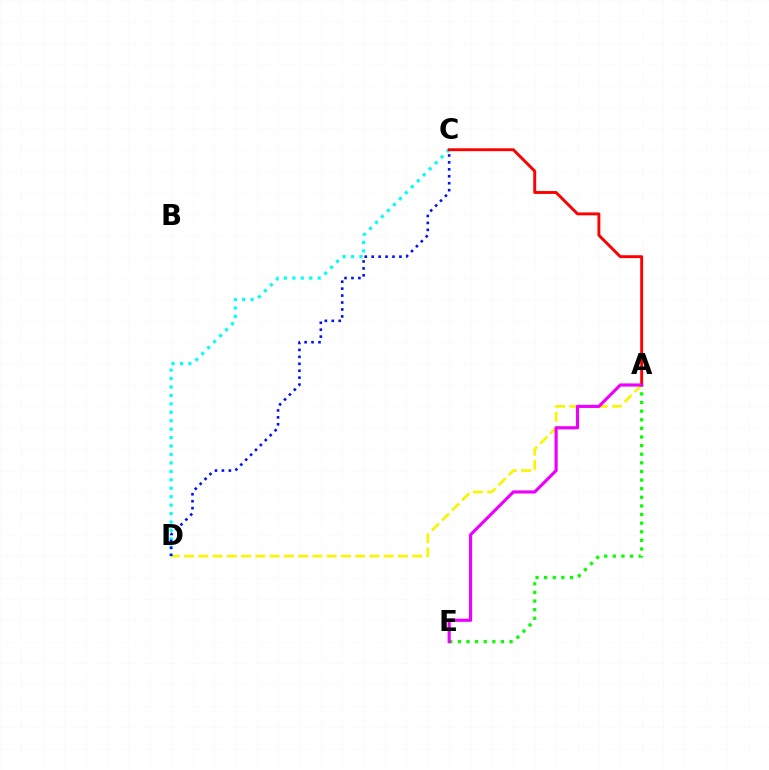{('A', 'D'): [{'color': '#fcf500', 'line_style': 'dashed', 'thickness': 1.94}], ('C', 'D'): [{'color': '#00fff6', 'line_style': 'dotted', 'thickness': 2.29}, {'color': '#0010ff', 'line_style': 'dotted', 'thickness': 1.88}], ('A', 'C'): [{'color': '#ff0000', 'line_style': 'solid', 'thickness': 2.09}], ('A', 'E'): [{'color': '#08ff00', 'line_style': 'dotted', 'thickness': 2.34}, {'color': '#ee00ff', 'line_style': 'solid', 'thickness': 2.27}]}